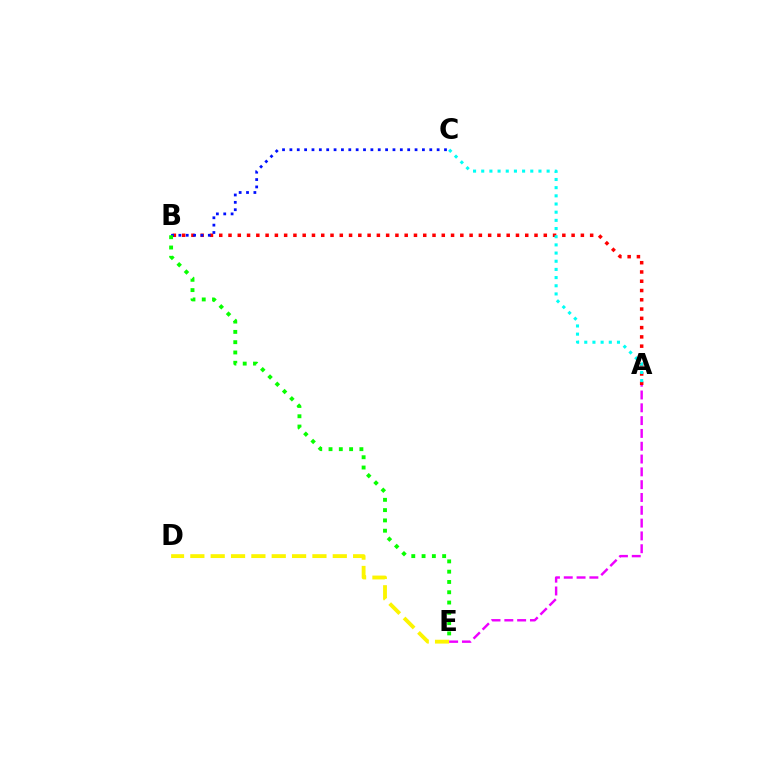{('A', 'B'): [{'color': '#ff0000', 'line_style': 'dotted', 'thickness': 2.52}], ('D', 'E'): [{'color': '#fcf500', 'line_style': 'dashed', 'thickness': 2.76}], ('B', 'C'): [{'color': '#0010ff', 'line_style': 'dotted', 'thickness': 2.0}], ('A', 'E'): [{'color': '#ee00ff', 'line_style': 'dashed', 'thickness': 1.74}], ('B', 'E'): [{'color': '#08ff00', 'line_style': 'dotted', 'thickness': 2.8}], ('A', 'C'): [{'color': '#00fff6', 'line_style': 'dotted', 'thickness': 2.22}]}